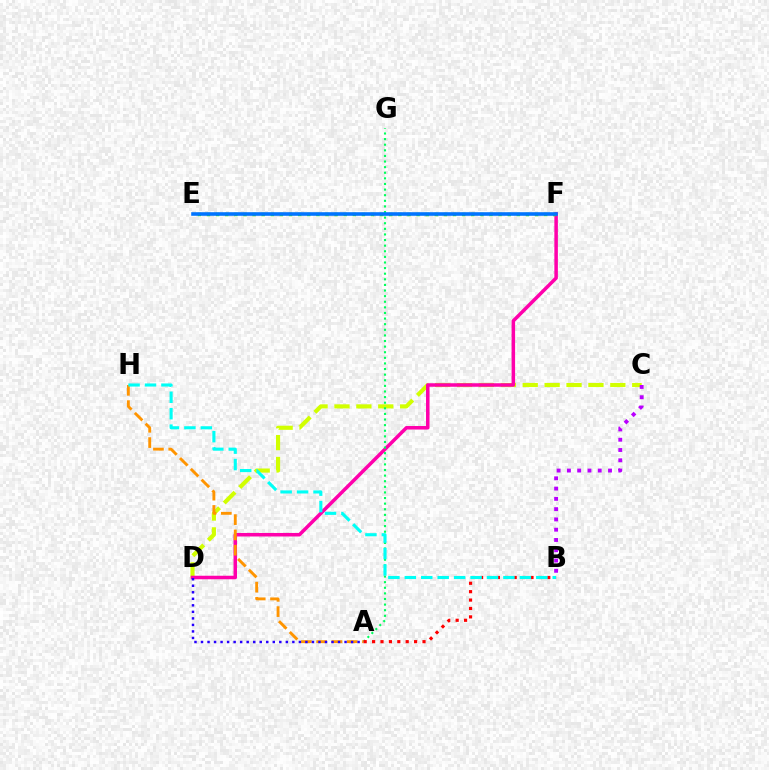{('C', 'D'): [{'color': '#d1ff00', 'line_style': 'dashed', 'thickness': 2.98}], ('B', 'C'): [{'color': '#b900ff', 'line_style': 'dotted', 'thickness': 2.79}], ('D', 'F'): [{'color': '#ff00ac', 'line_style': 'solid', 'thickness': 2.53}], ('A', 'G'): [{'color': '#00ff5c', 'line_style': 'dotted', 'thickness': 1.52}], ('A', 'H'): [{'color': '#ff9400', 'line_style': 'dashed', 'thickness': 2.08}], ('E', 'F'): [{'color': '#3dff00', 'line_style': 'dotted', 'thickness': 2.48}, {'color': '#0074ff', 'line_style': 'solid', 'thickness': 2.58}], ('A', 'B'): [{'color': '#ff0000', 'line_style': 'dotted', 'thickness': 2.28}], ('B', 'H'): [{'color': '#00fff6', 'line_style': 'dashed', 'thickness': 2.23}], ('A', 'D'): [{'color': '#2500ff', 'line_style': 'dotted', 'thickness': 1.77}]}